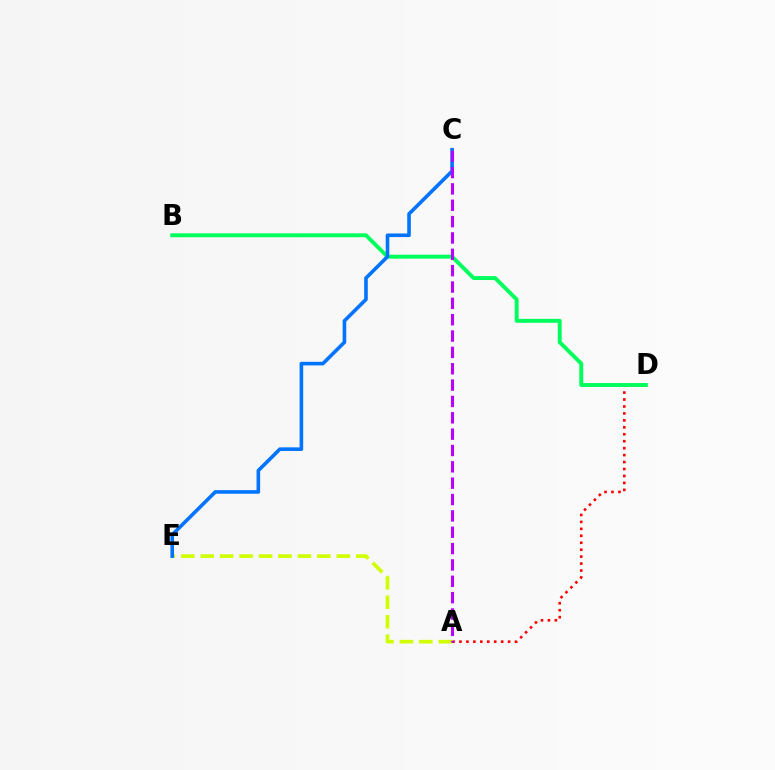{('A', 'D'): [{'color': '#ff0000', 'line_style': 'dotted', 'thickness': 1.89}], ('A', 'E'): [{'color': '#d1ff00', 'line_style': 'dashed', 'thickness': 2.64}], ('B', 'D'): [{'color': '#00ff5c', 'line_style': 'solid', 'thickness': 2.83}], ('C', 'E'): [{'color': '#0074ff', 'line_style': 'solid', 'thickness': 2.6}], ('A', 'C'): [{'color': '#b900ff', 'line_style': 'dashed', 'thickness': 2.22}]}